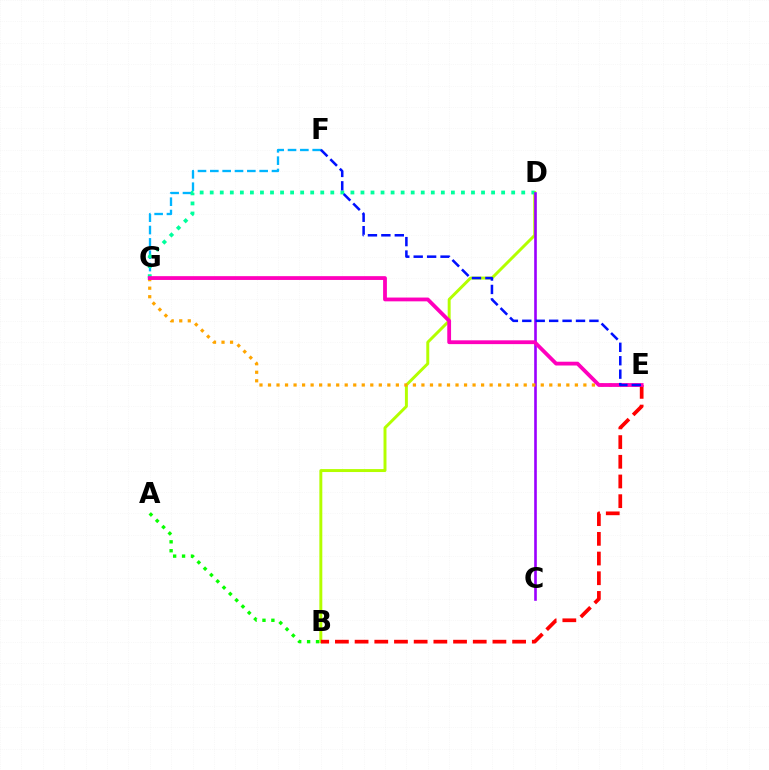{('F', 'G'): [{'color': '#00b5ff', 'line_style': 'dashed', 'thickness': 1.68}], ('B', 'D'): [{'color': '#b3ff00', 'line_style': 'solid', 'thickness': 2.12}], ('D', 'G'): [{'color': '#00ff9d', 'line_style': 'dotted', 'thickness': 2.73}], ('C', 'D'): [{'color': '#9b00ff', 'line_style': 'solid', 'thickness': 1.89}], ('B', 'E'): [{'color': '#ff0000', 'line_style': 'dashed', 'thickness': 2.68}], ('E', 'G'): [{'color': '#ffa500', 'line_style': 'dotted', 'thickness': 2.32}, {'color': '#ff00bd', 'line_style': 'solid', 'thickness': 2.73}], ('A', 'B'): [{'color': '#08ff00', 'line_style': 'dotted', 'thickness': 2.42}], ('E', 'F'): [{'color': '#0010ff', 'line_style': 'dashed', 'thickness': 1.82}]}